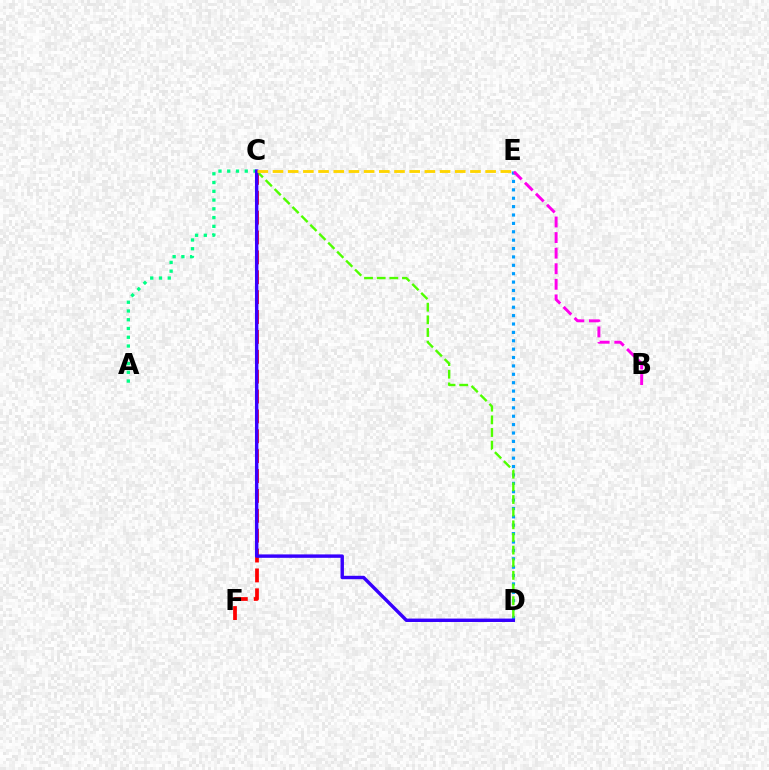{('C', 'F'): [{'color': '#ff0000', 'line_style': 'dashed', 'thickness': 2.7}], ('D', 'E'): [{'color': '#009eff', 'line_style': 'dotted', 'thickness': 2.28}], ('A', 'C'): [{'color': '#00ff86', 'line_style': 'dotted', 'thickness': 2.38}], ('C', 'D'): [{'color': '#4fff00', 'line_style': 'dashed', 'thickness': 1.72}, {'color': '#3700ff', 'line_style': 'solid', 'thickness': 2.46}], ('C', 'E'): [{'color': '#ffd500', 'line_style': 'dashed', 'thickness': 2.06}], ('B', 'E'): [{'color': '#ff00ed', 'line_style': 'dashed', 'thickness': 2.12}]}